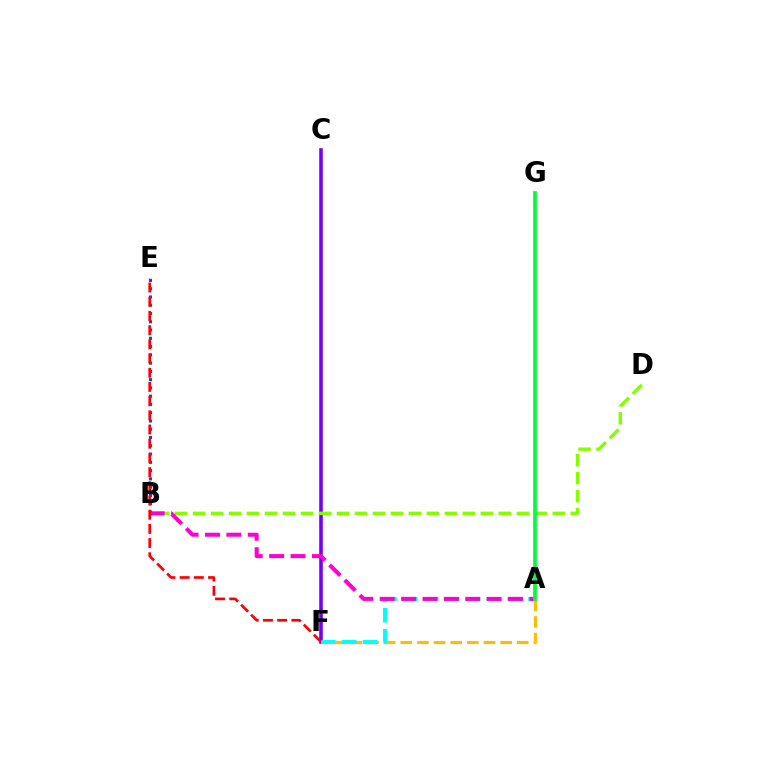{('C', 'F'): [{'color': '#7200ff', 'line_style': 'solid', 'thickness': 2.59}], ('A', 'F'): [{'color': '#ffbd00', 'line_style': 'dashed', 'thickness': 2.26}, {'color': '#00fff6', 'line_style': 'dashed', 'thickness': 2.83}], ('B', 'E'): [{'color': '#004bff', 'line_style': 'dotted', 'thickness': 2.25}], ('B', 'D'): [{'color': '#84ff00', 'line_style': 'dashed', 'thickness': 2.44}], ('A', 'B'): [{'color': '#ff00cf', 'line_style': 'dashed', 'thickness': 2.9}], ('E', 'F'): [{'color': '#ff0000', 'line_style': 'dashed', 'thickness': 1.93}], ('A', 'G'): [{'color': '#00ff39', 'line_style': 'solid', 'thickness': 2.69}]}